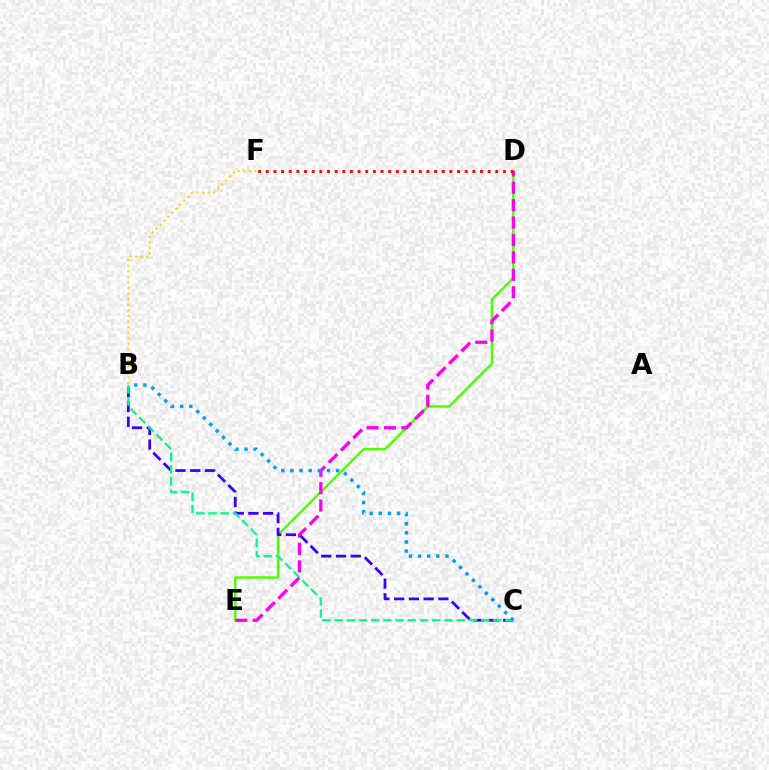{('D', 'E'): [{'color': '#4fff00', 'line_style': 'solid', 'thickness': 1.74}, {'color': '#ff00ed', 'line_style': 'dashed', 'thickness': 2.36}], ('B', 'C'): [{'color': '#3700ff', 'line_style': 'dashed', 'thickness': 2.0}, {'color': '#00ff86', 'line_style': 'dashed', 'thickness': 1.66}, {'color': '#009eff', 'line_style': 'dotted', 'thickness': 2.48}], ('D', 'F'): [{'color': '#ff0000', 'line_style': 'dotted', 'thickness': 2.08}], ('B', 'F'): [{'color': '#ffd500', 'line_style': 'dotted', 'thickness': 1.52}]}